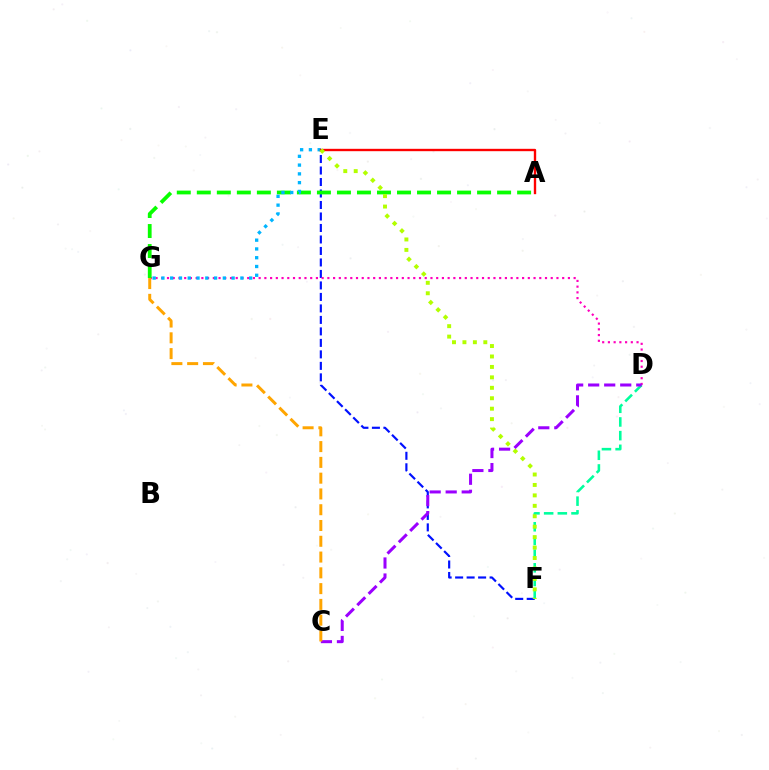{('E', 'F'): [{'color': '#0010ff', 'line_style': 'dashed', 'thickness': 1.56}, {'color': '#b3ff00', 'line_style': 'dotted', 'thickness': 2.84}], ('D', 'G'): [{'color': '#ff00bd', 'line_style': 'dotted', 'thickness': 1.56}], ('A', 'G'): [{'color': '#08ff00', 'line_style': 'dashed', 'thickness': 2.72}], ('D', 'F'): [{'color': '#00ff9d', 'line_style': 'dashed', 'thickness': 1.86}], ('E', 'G'): [{'color': '#00b5ff', 'line_style': 'dotted', 'thickness': 2.38}], ('A', 'E'): [{'color': '#ff0000', 'line_style': 'solid', 'thickness': 1.7}], ('C', 'D'): [{'color': '#9b00ff', 'line_style': 'dashed', 'thickness': 2.18}], ('C', 'G'): [{'color': '#ffa500', 'line_style': 'dashed', 'thickness': 2.14}]}